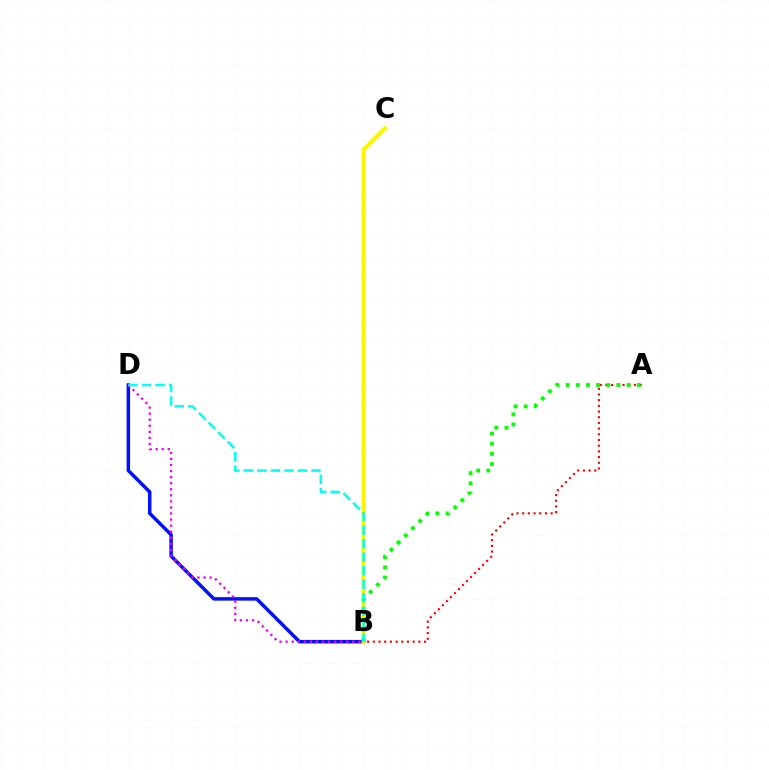{('B', 'D'): [{'color': '#0010ff', 'line_style': 'solid', 'thickness': 2.5}, {'color': '#ee00ff', 'line_style': 'dotted', 'thickness': 1.65}, {'color': '#00fff6', 'line_style': 'dashed', 'thickness': 1.84}], ('B', 'C'): [{'color': '#fcf500', 'line_style': 'solid', 'thickness': 2.98}], ('A', 'B'): [{'color': '#ff0000', 'line_style': 'dotted', 'thickness': 1.55}, {'color': '#08ff00', 'line_style': 'dotted', 'thickness': 2.76}]}